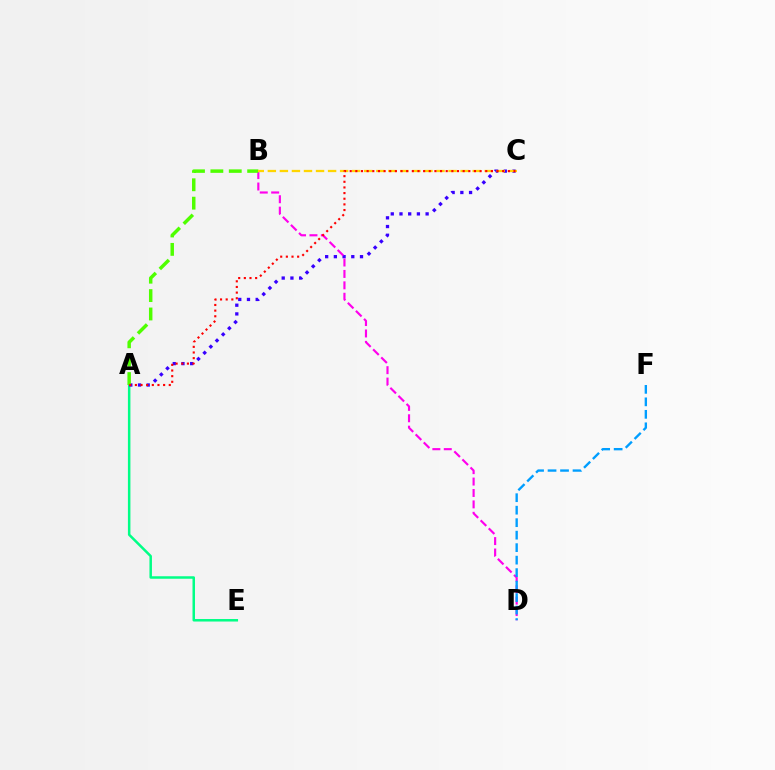{('A', 'E'): [{'color': '#00ff86', 'line_style': 'solid', 'thickness': 1.8}], ('A', 'C'): [{'color': '#3700ff', 'line_style': 'dotted', 'thickness': 2.37}, {'color': '#ff0000', 'line_style': 'dotted', 'thickness': 1.53}], ('B', 'D'): [{'color': '#ff00ed', 'line_style': 'dashed', 'thickness': 1.55}], ('A', 'B'): [{'color': '#4fff00', 'line_style': 'dashed', 'thickness': 2.5}], ('B', 'C'): [{'color': '#ffd500', 'line_style': 'dashed', 'thickness': 1.64}], ('D', 'F'): [{'color': '#009eff', 'line_style': 'dashed', 'thickness': 1.7}]}